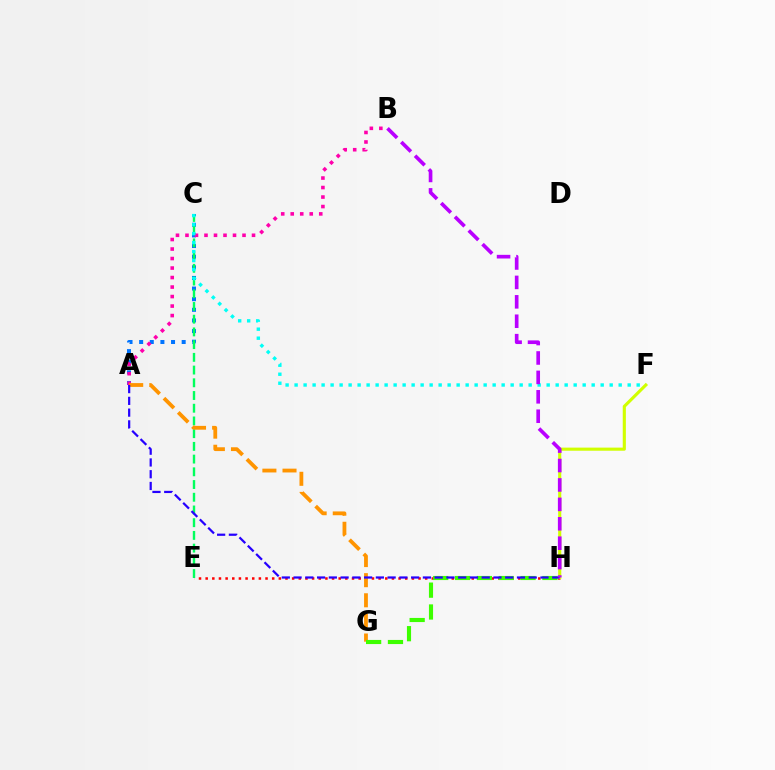{('A', 'C'): [{'color': '#0074ff', 'line_style': 'dotted', 'thickness': 2.89}], ('E', 'H'): [{'color': '#ff0000', 'line_style': 'dotted', 'thickness': 1.81}], ('A', 'B'): [{'color': '#ff00ac', 'line_style': 'dotted', 'thickness': 2.58}], ('C', 'E'): [{'color': '#00ff5c', 'line_style': 'dashed', 'thickness': 1.73}], ('C', 'F'): [{'color': '#00fff6', 'line_style': 'dotted', 'thickness': 2.45}], ('A', 'G'): [{'color': '#ff9400', 'line_style': 'dashed', 'thickness': 2.73}], ('G', 'H'): [{'color': '#3dff00', 'line_style': 'dashed', 'thickness': 2.97}], ('F', 'H'): [{'color': '#d1ff00', 'line_style': 'solid', 'thickness': 2.24}], ('A', 'H'): [{'color': '#2500ff', 'line_style': 'dashed', 'thickness': 1.6}], ('B', 'H'): [{'color': '#b900ff', 'line_style': 'dashed', 'thickness': 2.64}]}